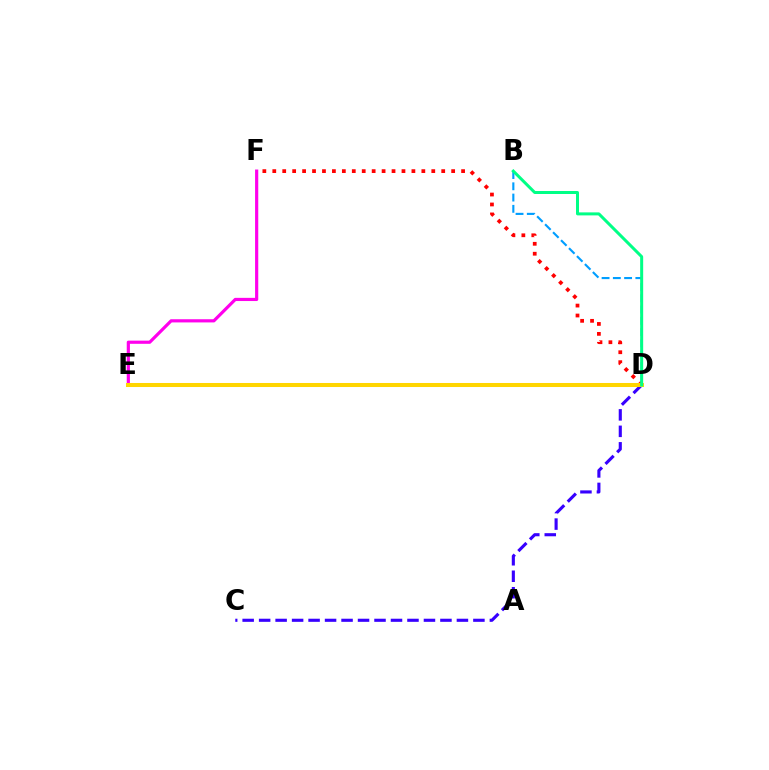{('B', 'D'): [{'color': '#009eff', 'line_style': 'dashed', 'thickness': 1.53}, {'color': '#00ff86', 'line_style': 'solid', 'thickness': 2.16}], ('D', 'F'): [{'color': '#ff0000', 'line_style': 'dotted', 'thickness': 2.7}], ('C', 'D'): [{'color': '#3700ff', 'line_style': 'dashed', 'thickness': 2.24}], ('E', 'F'): [{'color': '#ff00ed', 'line_style': 'solid', 'thickness': 2.29}], ('D', 'E'): [{'color': '#4fff00', 'line_style': 'dotted', 'thickness': 2.04}, {'color': '#ffd500', 'line_style': 'solid', 'thickness': 2.9}]}